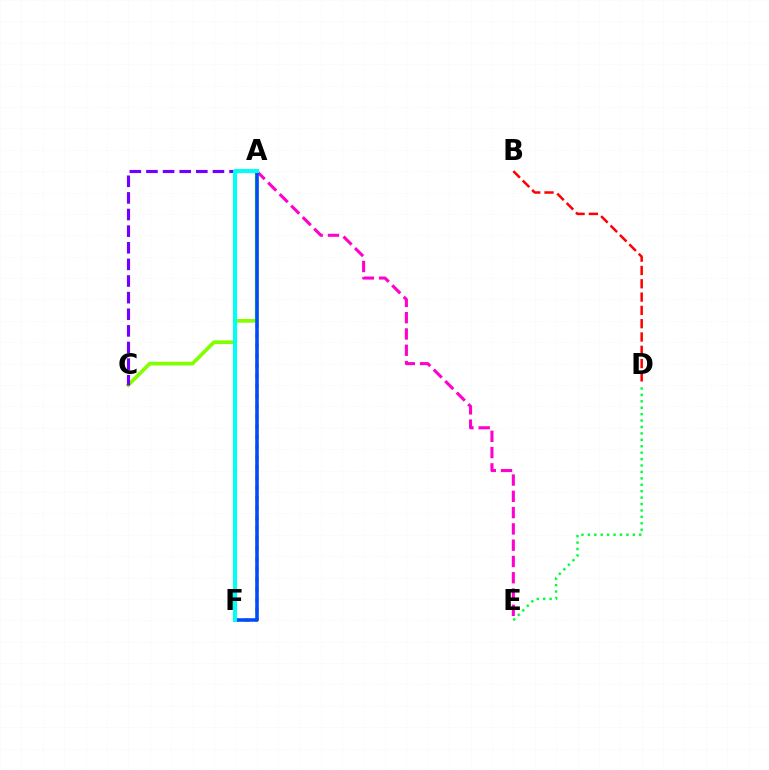{('A', 'F'): [{'color': '#ffbd00', 'line_style': 'dotted', 'thickness': 2.76}, {'color': '#004bff', 'line_style': 'solid', 'thickness': 2.57}, {'color': '#00fff6', 'line_style': 'solid', 'thickness': 2.92}], ('A', 'C'): [{'color': '#84ff00', 'line_style': 'solid', 'thickness': 2.67}, {'color': '#7200ff', 'line_style': 'dashed', 'thickness': 2.26}], ('A', 'E'): [{'color': '#ff00cf', 'line_style': 'dashed', 'thickness': 2.21}], ('B', 'D'): [{'color': '#ff0000', 'line_style': 'dashed', 'thickness': 1.81}], ('D', 'E'): [{'color': '#00ff39', 'line_style': 'dotted', 'thickness': 1.74}]}